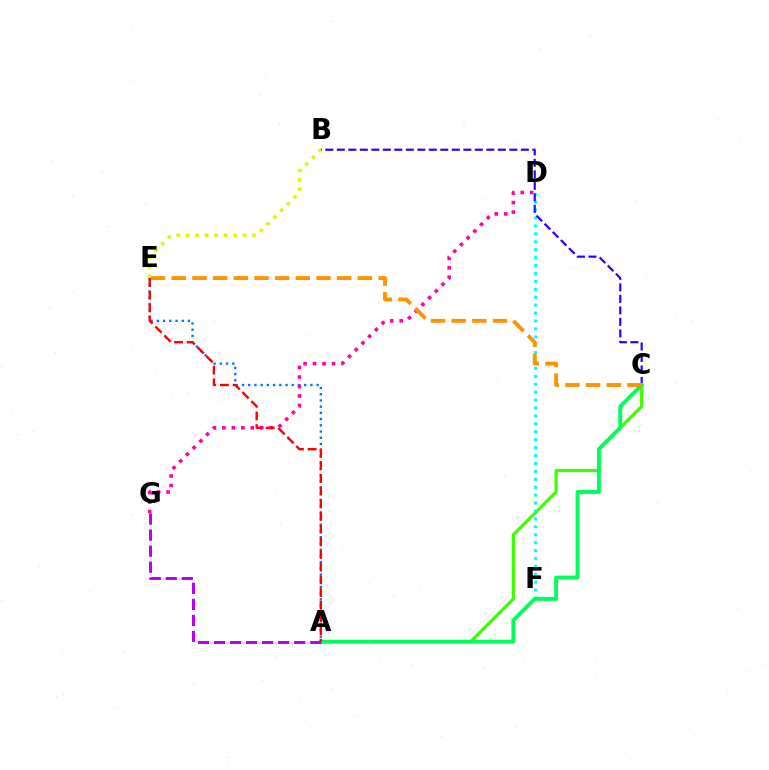{('A', 'E'): [{'color': '#0074ff', 'line_style': 'dotted', 'thickness': 1.69}, {'color': '#ff0000', 'line_style': 'dashed', 'thickness': 1.72}], ('A', 'C'): [{'color': '#3dff00', 'line_style': 'solid', 'thickness': 2.31}, {'color': '#00ff5c', 'line_style': 'solid', 'thickness': 2.8}], ('D', 'F'): [{'color': '#00fff6', 'line_style': 'dotted', 'thickness': 2.15}], ('B', 'C'): [{'color': '#2500ff', 'line_style': 'dashed', 'thickness': 1.56}], ('B', 'E'): [{'color': '#d1ff00', 'line_style': 'dotted', 'thickness': 2.58}], ('D', 'G'): [{'color': '#ff00ac', 'line_style': 'dotted', 'thickness': 2.58}], ('A', 'G'): [{'color': '#b900ff', 'line_style': 'dashed', 'thickness': 2.18}], ('C', 'E'): [{'color': '#ff9400', 'line_style': 'dashed', 'thickness': 2.81}]}